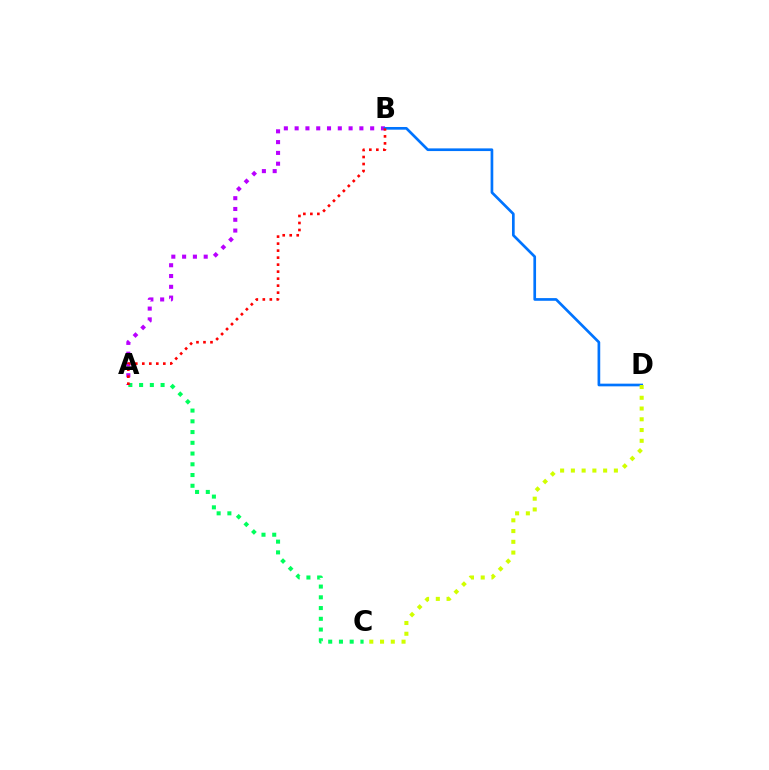{('A', 'C'): [{'color': '#00ff5c', 'line_style': 'dotted', 'thickness': 2.92}], ('A', 'B'): [{'color': '#b900ff', 'line_style': 'dotted', 'thickness': 2.93}, {'color': '#ff0000', 'line_style': 'dotted', 'thickness': 1.9}], ('B', 'D'): [{'color': '#0074ff', 'line_style': 'solid', 'thickness': 1.93}], ('C', 'D'): [{'color': '#d1ff00', 'line_style': 'dotted', 'thickness': 2.92}]}